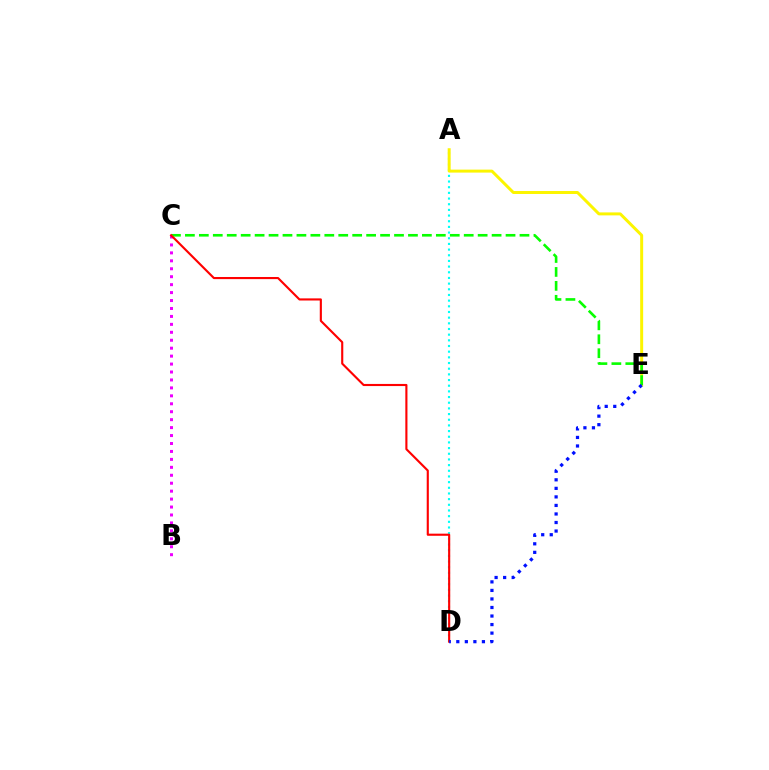{('A', 'D'): [{'color': '#00fff6', 'line_style': 'dotted', 'thickness': 1.54}], ('A', 'E'): [{'color': '#fcf500', 'line_style': 'solid', 'thickness': 2.14}], ('C', 'E'): [{'color': '#08ff00', 'line_style': 'dashed', 'thickness': 1.89}], ('B', 'C'): [{'color': '#ee00ff', 'line_style': 'dotted', 'thickness': 2.16}], ('C', 'D'): [{'color': '#ff0000', 'line_style': 'solid', 'thickness': 1.53}], ('D', 'E'): [{'color': '#0010ff', 'line_style': 'dotted', 'thickness': 2.32}]}